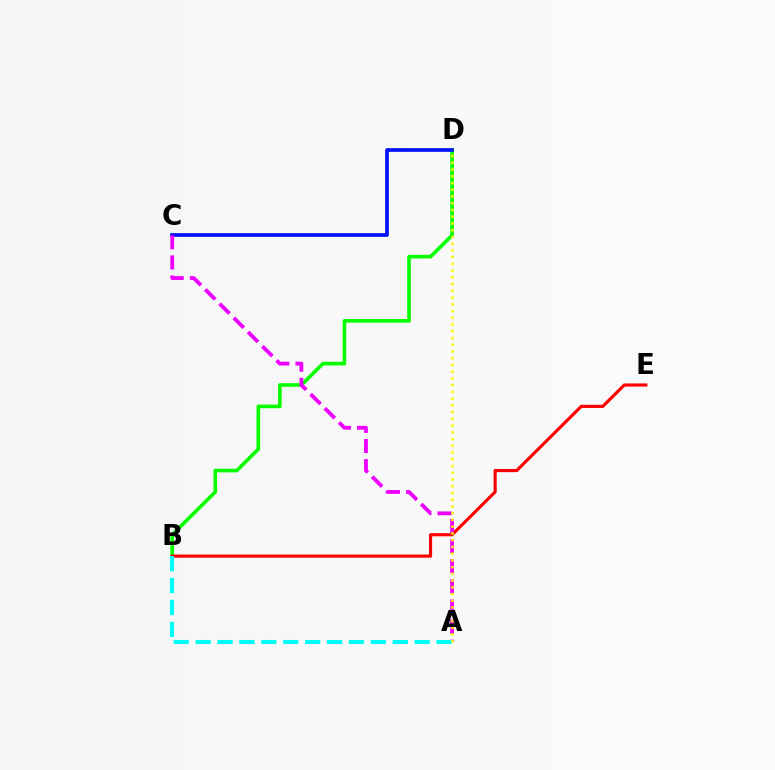{('B', 'D'): [{'color': '#08ff00', 'line_style': 'solid', 'thickness': 2.62}], ('B', 'E'): [{'color': '#ff0000', 'line_style': 'solid', 'thickness': 2.26}], ('C', 'D'): [{'color': '#0010ff', 'line_style': 'solid', 'thickness': 2.65}], ('A', 'C'): [{'color': '#ee00ff', 'line_style': 'dashed', 'thickness': 2.73}], ('A', 'B'): [{'color': '#00fff6', 'line_style': 'dashed', 'thickness': 2.98}], ('A', 'D'): [{'color': '#fcf500', 'line_style': 'dotted', 'thickness': 1.83}]}